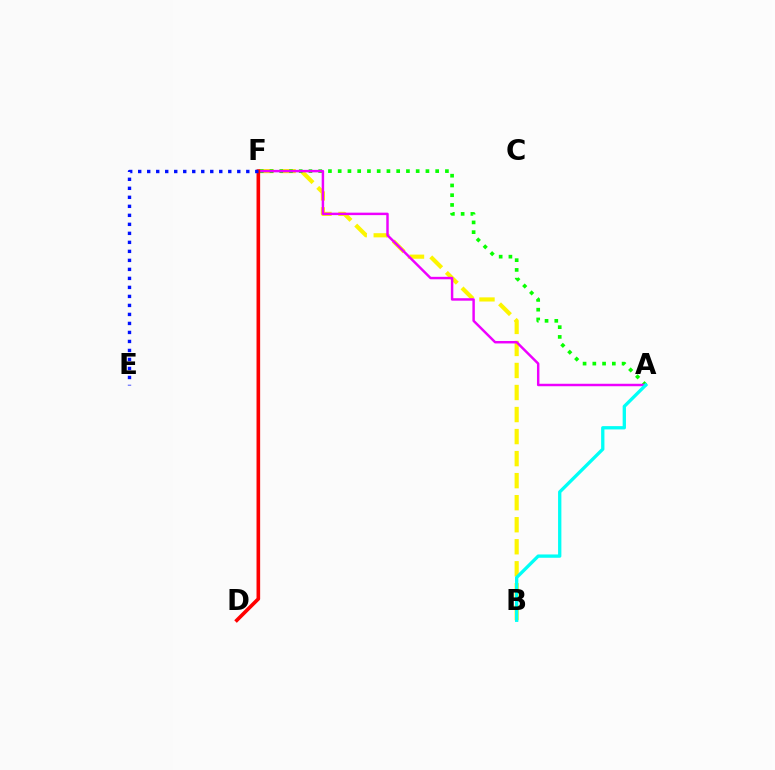{('B', 'F'): [{'color': '#fcf500', 'line_style': 'dashed', 'thickness': 2.99}], ('A', 'F'): [{'color': '#08ff00', 'line_style': 'dotted', 'thickness': 2.65}, {'color': '#ee00ff', 'line_style': 'solid', 'thickness': 1.77}], ('D', 'F'): [{'color': '#ff0000', 'line_style': 'solid', 'thickness': 2.61}], ('A', 'B'): [{'color': '#00fff6', 'line_style': 'solid', 'thickness': 2.38}], ('E', 'F'): [{'color': '#0010ff', 'line_style': 'dotted', 'thickness': 2.45}]}